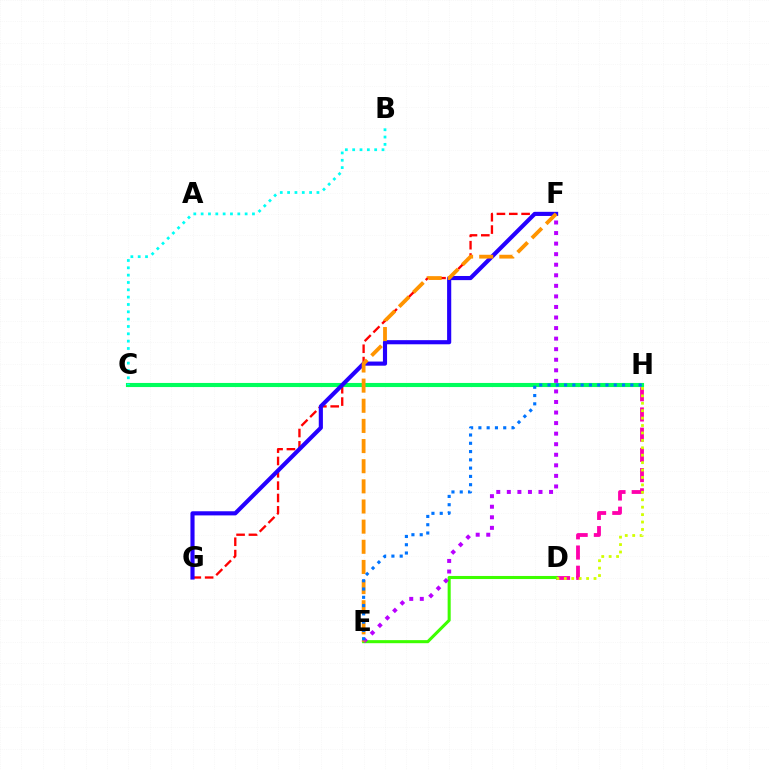{('F', 'G'): [{'color': '#ff0000', 'line_style': 'dashed', 'thickness': 1.68}, {'color': '#2500ff', 'line_style': 'solid', 'thickness': 2.98}], ('C', 'H'): [{'color': '#00ff5c', 'line_style': 'solid', 'thickness': 2.96}], ('B', 'C'): [{'color': '#00fff6', 'line_style': 'dotted', 'thickness': 1.99}], ('D', 'H'): [{'color': '#ff00ac', 'line_style': 'dashed', 'thickness': 2.75}, {'color': '#d1ff00', 'line_style': 'dotted', 'thickness': 2.02}], ('D', 'E'): [{'color': '#3dff00', 'line_style': 'solid', 'thickness': 2.2}], ('E', 'F'): [{'color': '#b900ff', 'line_style': 'dotted', 'thickness': 2.87}, {'color': '#ff9400', 'line_style': 'dashed', 'thickness': 2.74}], ('E', 'H'): [{'color': '#0074ff', 'line_style': 'dotted', 'thickness': 2.25}]}